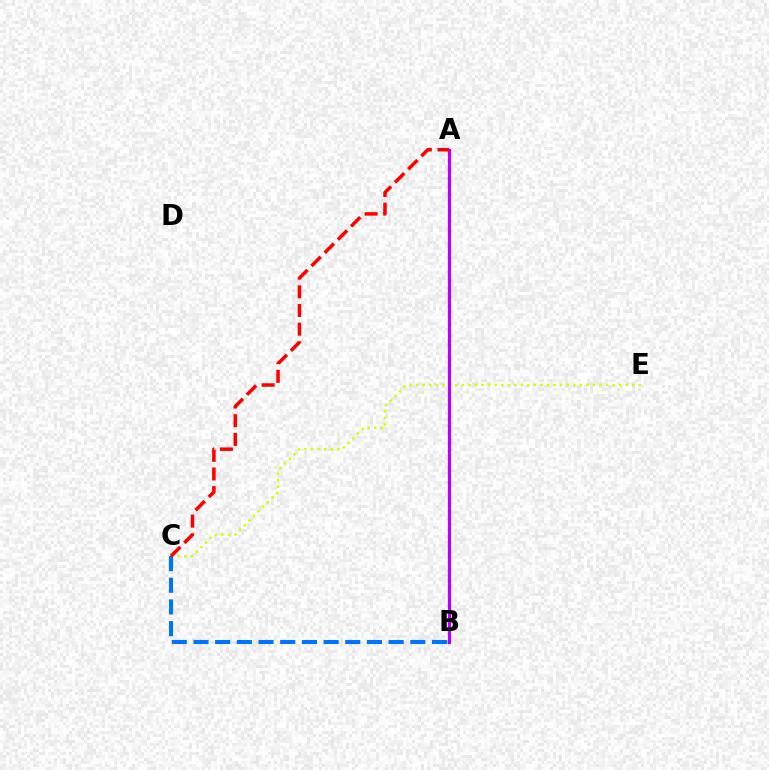{('C', 'E'): [{'color': '#d1ff00', 'line_style': 'dotted', 'thickness': 1.78}], ('A', 'B'): [{'color': '#00ff5c', 'line_style': 'dotted', 'thickness': 2.32}, {'color': '#b900ff', 'line_style': 'solid', 'thickness': 2.32}], ('B', 'C'): [{'color': '#0074ff', 'line_style': 'dashed', 'thickness': 2.95}], ('A', 'C'): [{'color': '#ff0000', 'line_style': 'dashed', 'thickness': 2.54}]}